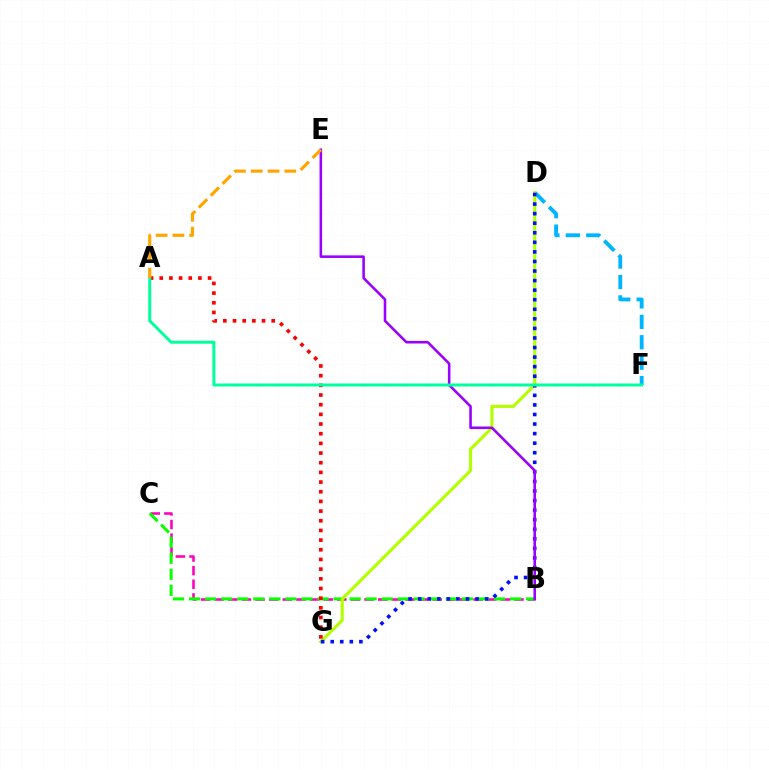{('D', 'F'): [{'color': '#00b5ff', 'line_style': 'dashed', 'thickness': 2.77}], ('B', 'C'): [{'color': '#ff00bd', 'line_style': 'dashed', 'thickness': 1.85}, {'color': '#08ff00', 'line_style': 'dashed', 'thickness': 2.18}], ('D', 'G'): [{'color': '#b3ff00', 'line_style': 'solid', 'thickness': 2.24}, {'color': '#0010ff', 'line_style': 'dotted', 'thickness': 2.6}], ('B', 'E'): [{'color': '#9b00ff', 'line_style': 'solid', 'thickness': 1.86}], ('A', 'G'): [{'color': '#ff0000', 'line_style': 'dotted', 'thickness': 2.63}], ('A', 'F'): [{'color': '#00ff9d', 'line_style': 'solid', 'thickness': 2.14}], ('A', 'E'): [{'color': '#ffa500', 'line_style': 'dashed', 'thickness': 2.28}]}